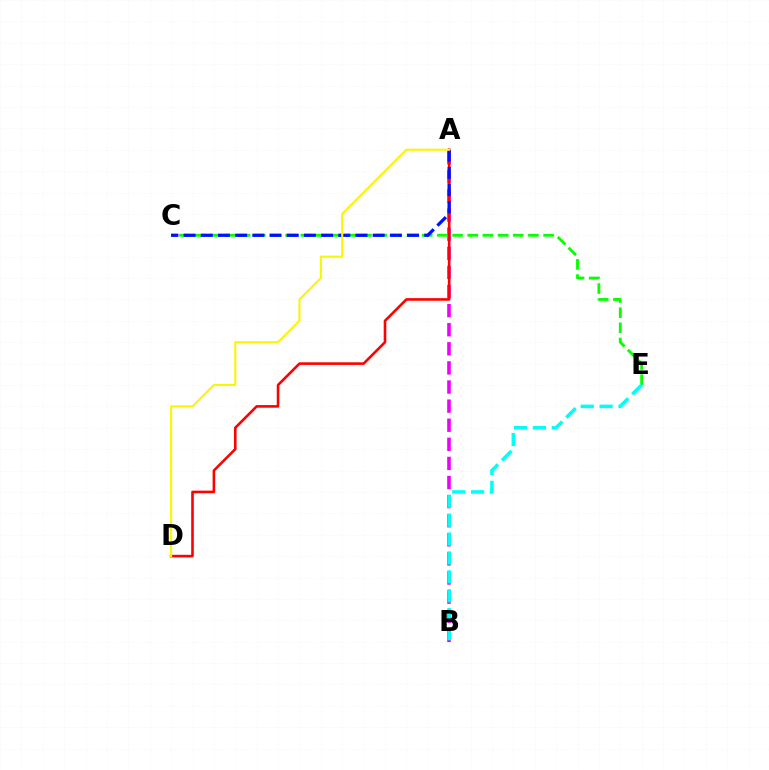{('A', 'B'): [{'color': '#ee00ff', 'line_style': 'dashed', 'thickness': 2.59}], ('A', 'D'): [{'color': '#ff0000', 'line_style': 'solid', 'thickness': 1.88}, {'color': '#fcf500', 'line_style': 'solid', 'thickness': 1.51}], ('C', 'E'): [{'color': '#08ff00', 'line_style': 'dashed', 'thickness': 2.06}], ('A', 'C'): [{'color': '#0010ff', 'line_style': 'dashed', 'thickness': 2.34}], ('B', 'E'): [{'color': '#00fff6', 'line_style': 'dashed', 'thickness': 2.57}]}